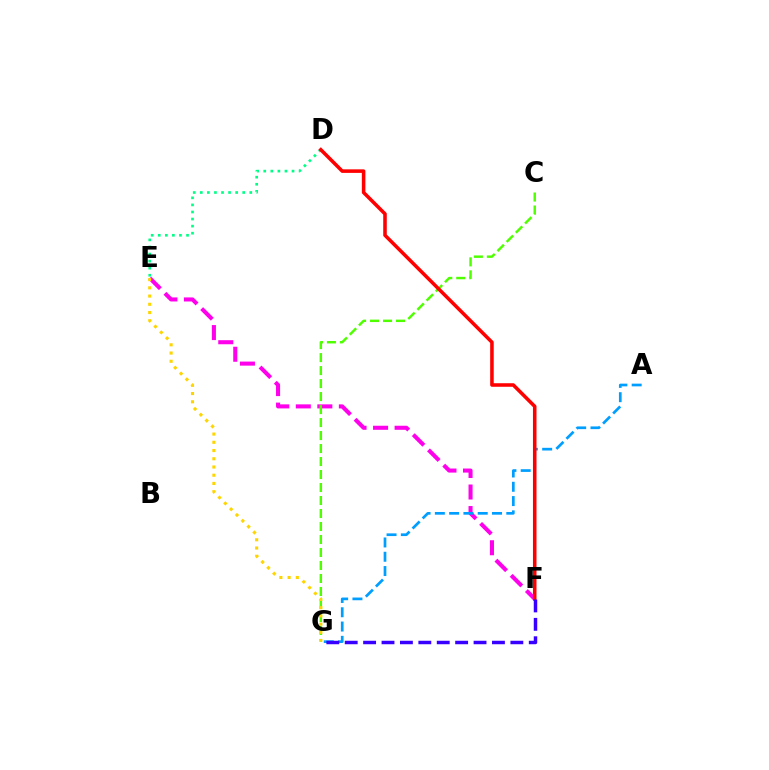{('E', 'F'): [{'color': '#ff00ed', 'line_style': 'dashed', 'thickness': 2.92}], ('A', 'G'): [{'color': '#009eff', 'line_style': 'dashed', 'thickness': 1.94}], ('C', 'G'): [{'color': '#4fff00', 'line_style': 'dashed', 'thickness': 1.76}], ('D', 'E'): [{'color': '#00ff86', 'line_style': 'dotted', 'thickness': 1.92}], ('E', 'G'): [{'color': '#ffd500', 'line_style': 'dotted', 'thickness': 2.24}], ('D', 'F'): [{'color': '#ff0000', 'line_style': 'solid', 'thickness': 2.55}], ('F', 'G'): [{'color': '#3700ff', 'line_style': 'dashed', 'thickness': 2.5}]}